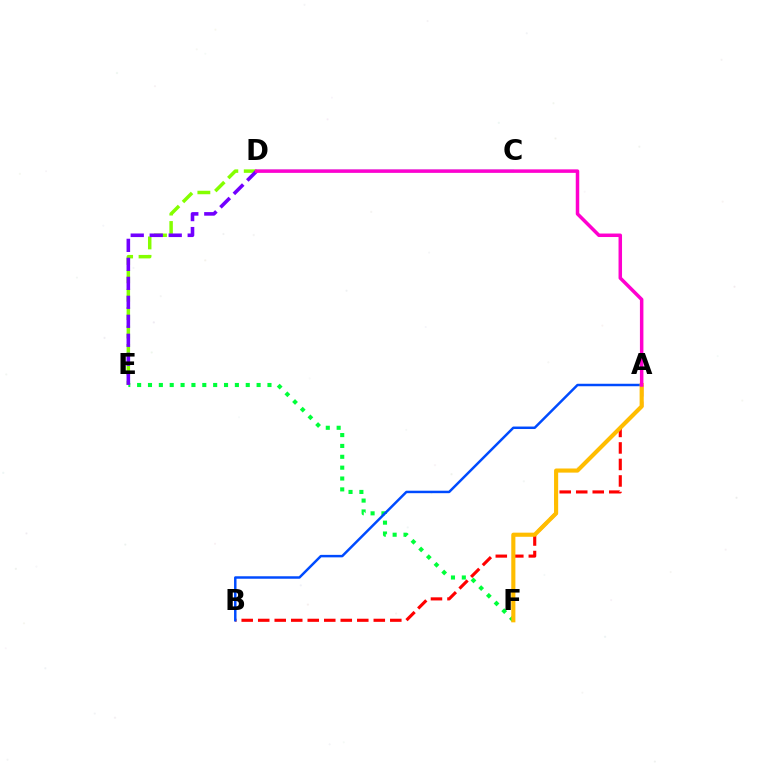{('A', 'B'): [{'color': '#ff0000', 'line_style': 'dashed', 'thickness': 2.24}, {'color': '#004bff', 'line_style': 'solid', 'thickness': 1.78}], ('E', 'F'): [{'color': '#00ff39', 'line_style': 'dotted', 'thickness': 2.95}], ('A', 'F'): [{'color': '#ffbd00', 'line_style': 'solid', 'thickness': 2.96}], ('D', 'E'): [{'color': '#84ff00', 'line_style': 'dashed', 'thickness': 2.5}, {'color': '#7200ff', 'line_style': 'dashed', 'thickness': 2.58}], ('C', 'D'): [{'color': '#00fff6', 'line_style': 'solid', 'thickness': 1.7}], ('A', 'D'): [{'color': '#ff00cf', 'line_style': 'solid', 'thickness': 2.52}]}